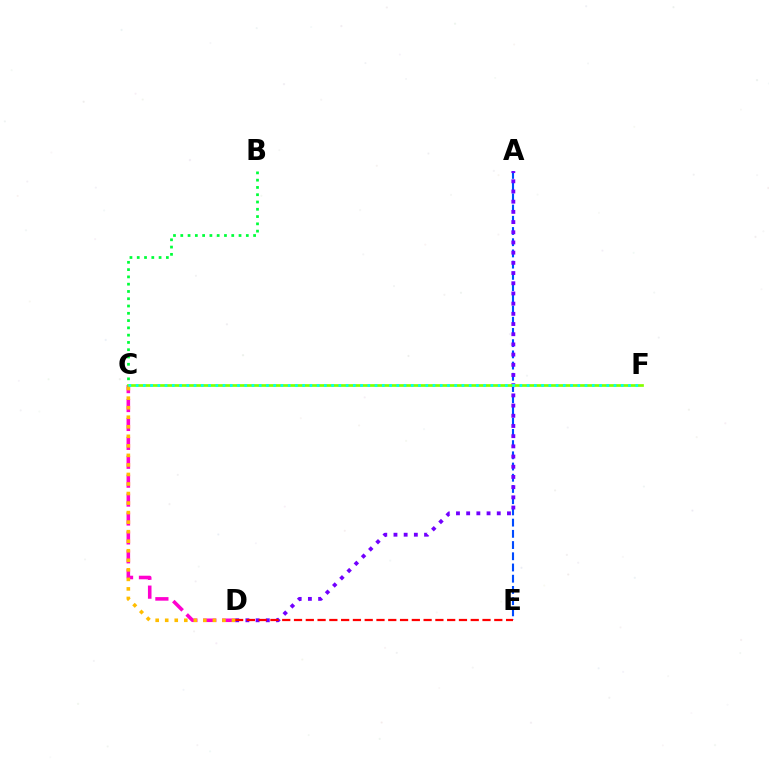{('C', 'D'): [{'color': '#ff00cf', 'line_style': 'dashed', 'thickness': 2.57}, {'color': '#ffbd00', 'line_style': 'dotted', 'thickness': 2.59}], ('B', 'C'): [{'color': '#00ff39', 'line_style': 'dotted', 'thickness': 1.98}], ('A', 'E'): [{'color': '#004bff', 'line_style': 'dashed', 'thickness': 1.52}], ('A', 'D'): [{'color': '#7200ff', 'line_style': 'dotted', 'thickness': 2.77}], ('D', 'E'): [{'color': '#ff0000', 'line_style': 'dashed', 'thickness': 1.6}], ('C', 'F'): [{'color': '#84ff00', 'line_style': 'solid', 'thickness': 1.95}, {'color': '#00fff6', 'line_style': 'dotted', 'thickness': 1.97}]}